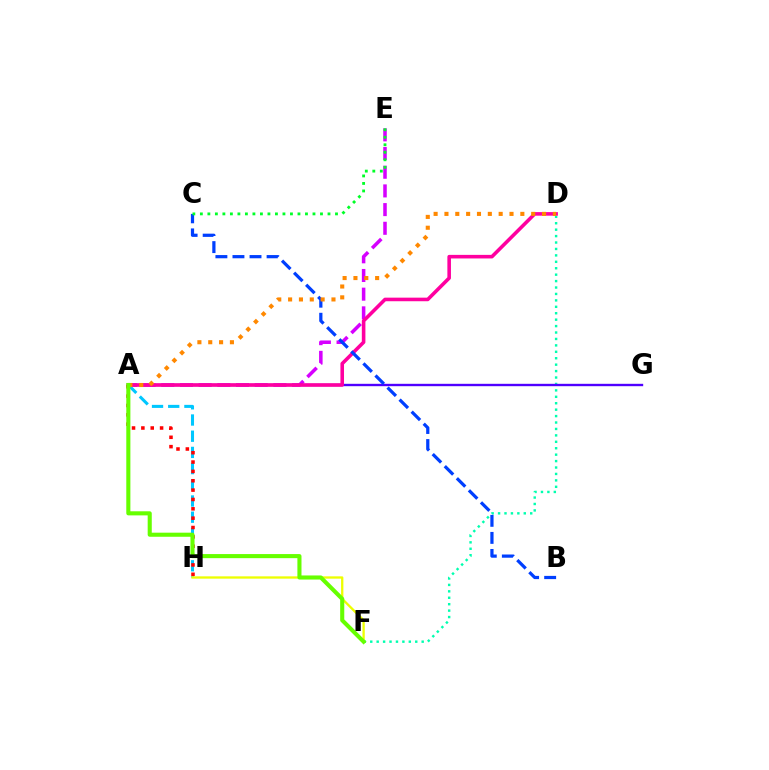{('D', 'F'): [{'color': '#00ffaf', 'line_style': 'dotted', 'thickness': 1.75}], ('A', 'H'): [{'color': '#00c7ff', 'line_style': 'dashed', 'thickness': 2.2}, {'color': '#ff0000', 'line_style': 'dotted', 'thickness': 2.54}], ('F', 'H'): [{'color': '#eeff00', 'line_style': 'solid', 'thickness': 1.66}], ('A', 'E'): [{'color': '#d600ff', 'line_style': 'dashed', 'thickness': 2.54}], ('A', 'G'): [{'color': '#4f00ff', 'line_style': 'solid', 'thickness': 1.71}], ('A', 'D'): [{'color': '#ff00a0', 'line_style': 'solid', 'thickness': 2.58}, {'color': '#ff8800', 'line_style': 'dotted', 'thickness': 2.95}], ('B', 'C'): [{'color': '#003fff', 'line_style': 'dashed', 'thickness': 2.32}], ('C', 'E'): [{'color': '#00ff27', 'line_style': 'dotted', 'thickness': 2.04}], ('A', 'F'): [{'color': '#66ff00', 'line_style': 'solid', 'thickness': 2.94}]}